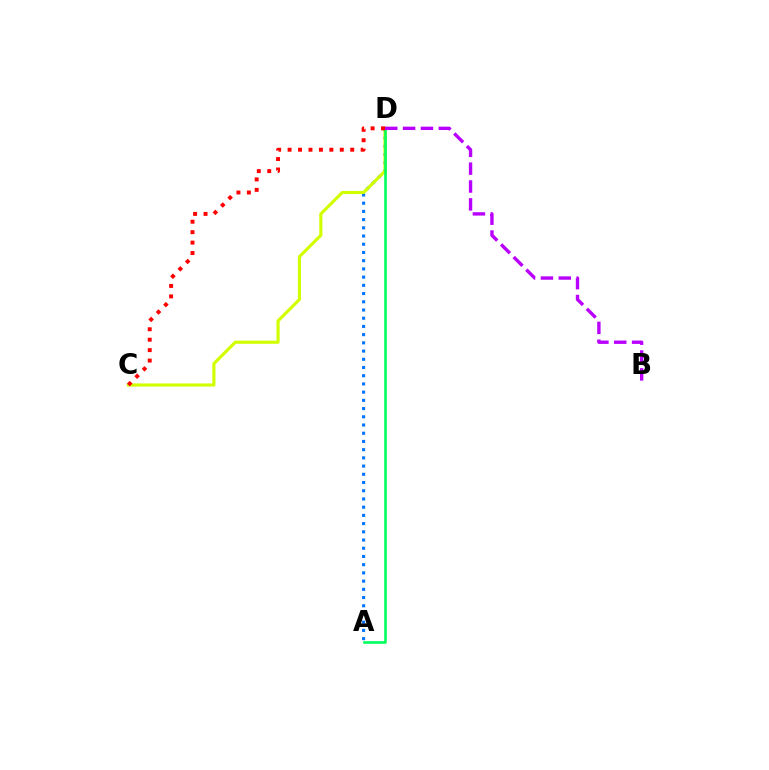{('A', 'D'): [{'color': '#0074ff', 'line_style': 'dotted', 'thickness': 2.23}, {'color': '#00ff5c', 'line_style': 'solid', 'thickness': 1.87}], ('C', 'D'): [{'color': '#d1ff00', 'line_style': 'solid', 'thickness': 2.26}, {'color': '#ff0000', 'line_style': 'dotted', 'thickness': 2.84}], ('B', 'D'): [{'color': '#b900ff', 'line_style': 'dashed', 'thickness': 2.43}]}